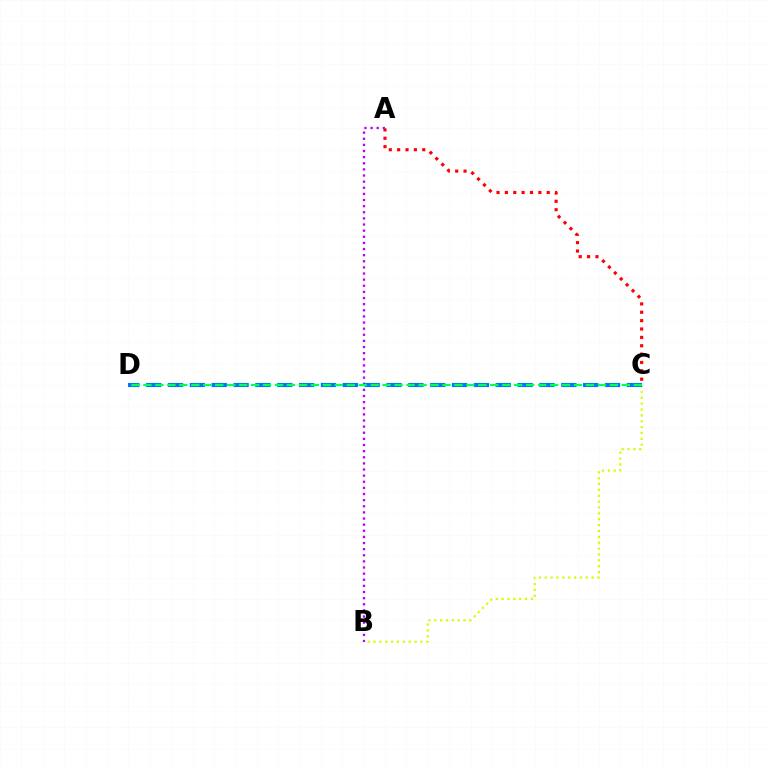{('A', 'C'): [{'color': '#ff0000', 'line_style': 'dotted', 'thickness': 2.27}], ('B', 'C'): [{'color': '#d1ff00', 'line_style': 'dotted', 'thickness': 1.59}], ('A', 'B'): [{'color': '#b900ff', 'line_style': 'dotted', 'thickness': 1.66}], ('C', 'D'): [{'color': '#0074ff', 'line_style': 'dashed', 'thickness': 2.97}, {'color': '#00ff5c', 'line_style': 'dashed', 'thickness': 1.62}]}